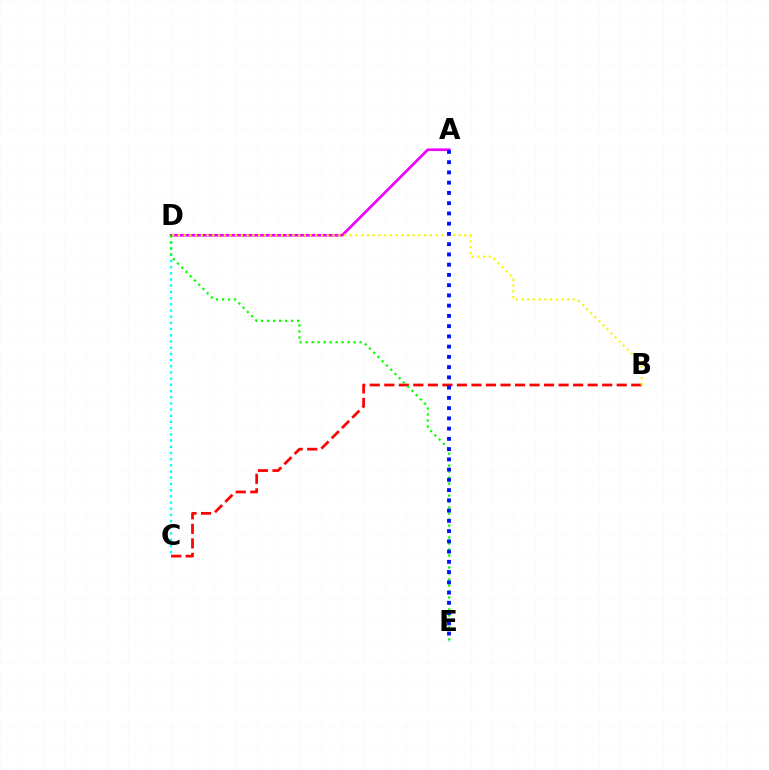{('B', 'C'): [{'color': '#ff0000', 'line_style': 'dashed', 'thickness': 1.97}], ('C', 'D'): [{'color': '#00fff6', 'line_style': 'dotted', 'thickness': 1.68}], ('A', 'D'): [{'color': '#ee00ff', 'line_style': 'solid', 'thickness': 1.92}], ('B', 'D'): [{'color': '#fcf500', 'line_style': 'dotted', 'thickness': 1.56}], ('D', 'E'): [{'color': '#08ff00', 'line_style': 'dotted', 'thickness': 1.63}], ('A', 'E'): [{'color': '#0010ff', 'line_style': 'dotted', 'thickness': 2.78}]}